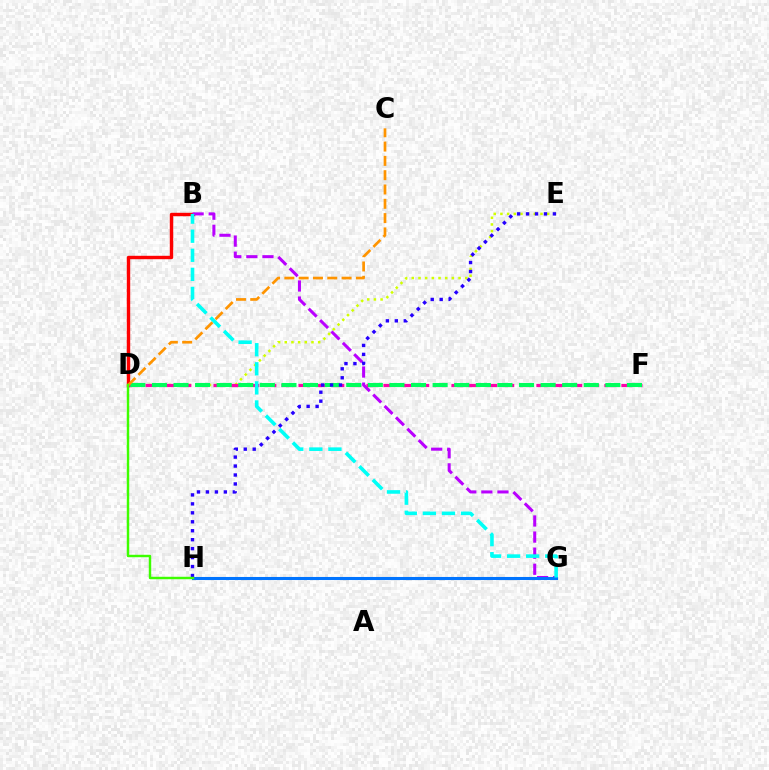{('B', 'D'): [{'color': '#ff0000', 'line_style': 'solid', 'thickness': 2.45}], ('D', 'E'): [{'color': '#d1ff00', 'line_style': 'dotted', 'thickness': 1.81}], ('B', 'G'): [{'color': '#b900ff', 'line_style': 'dashed', 'thickness': 2.19}, {'color': '#00fff6', 'line_style': 'dashed', 'thickness': 2.59}], ('D', 'F'): [{'color': '#ff00ac', 'line_style': 'dashed', 'thickness': 2.31}, {'color': '#00ff5c', 'line_style': 'dashed', 'thickness': 2.93}], ('G', 'H'): [{'color': '#0074ff', 'line_style': 'solid', 'thickness': 2.21}], ('C', 'D'): [{'color': '#ff9400', 'line_style': 'dashed', 'thickness': 1.94}], ('E', 'H'): [{'color': '#2500ff', 'line_style': 'dotted', 'thickness': 2.43}], ('D', 'H'): [{'color': '#3dff00', 'line_style': 'solid', 'thickness': 1.76}]}